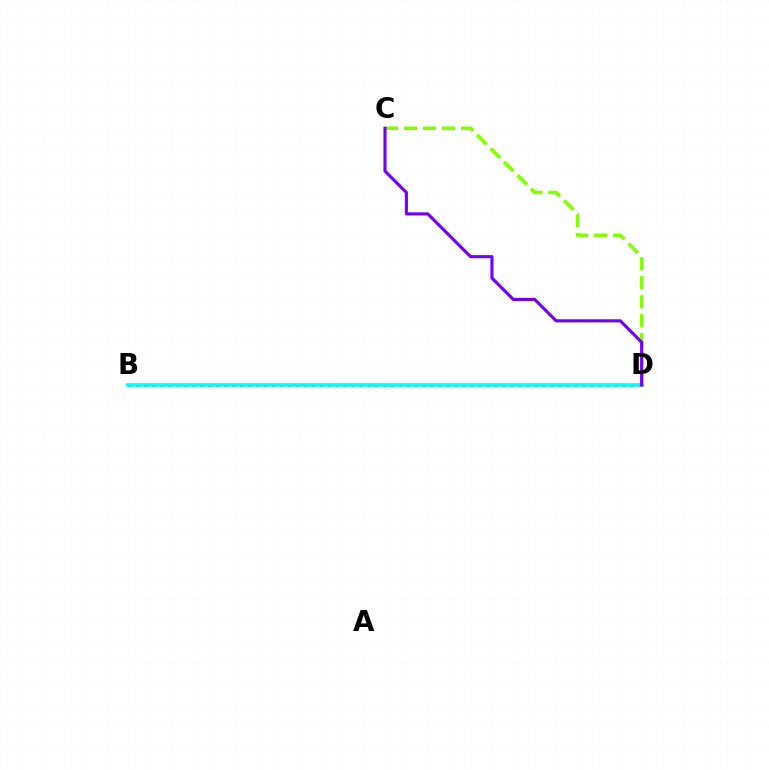{('B', 'D'): [{'color': '#ff0000', 'line_style': 'dotted', 'thickness': 2.16}, {'color': '#00fff6', 'line_style': 'solid', 'thickness': 2.63}], ('C', 'D'): [{'color': '#84ff00', 'line_style': 'dashed', 'thickness': 2.58}, {'color': '#7200ff', 'line_style': 'solid', 'thickness': 2.25}]}